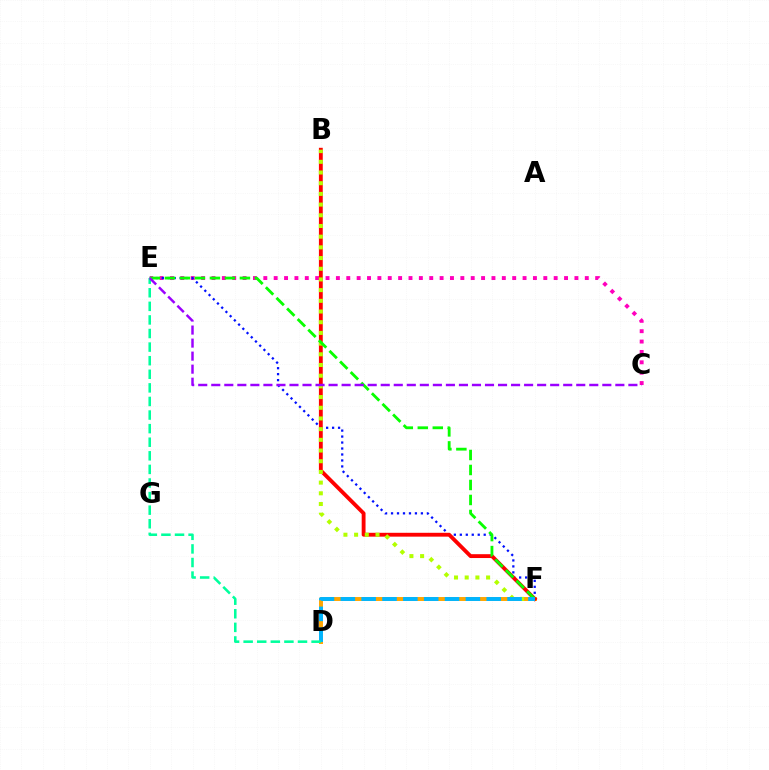{('C', 'E'): [{'color': '#ff00bd', 'line_style': 'dotted', 'thickness': 2.82}, {'color': '#9b00ff', 'line_style': 'dashed', 'thickness': 1.77}], ('D', 'F'): [{'color': '#ffa500', 'line_style': 'solid', 'thickness': 2.84}, {'color': '#00b5ff', 'line_style': 'dashed', 'thickness': 2.83}], ('E', 'F'): [{'color': '#0010ff', 'line_style': 'dotted', 'thickness': 1.62}, {'color': '#08ff00', 'line_style': 'dashed', 'thickness': 2.04}], ('B', 'F'): [{'color': '#ff0000', 'line_style': 'solid', 'thickness': 2.77}, {'color': '#b3ff00', 'line_style': 'dotted', 'thickness': 2.91}], ('D', 'E'): [{'color': '#00ff9d', 'line_style': 'dashed', 'thickness': 1.85}]}